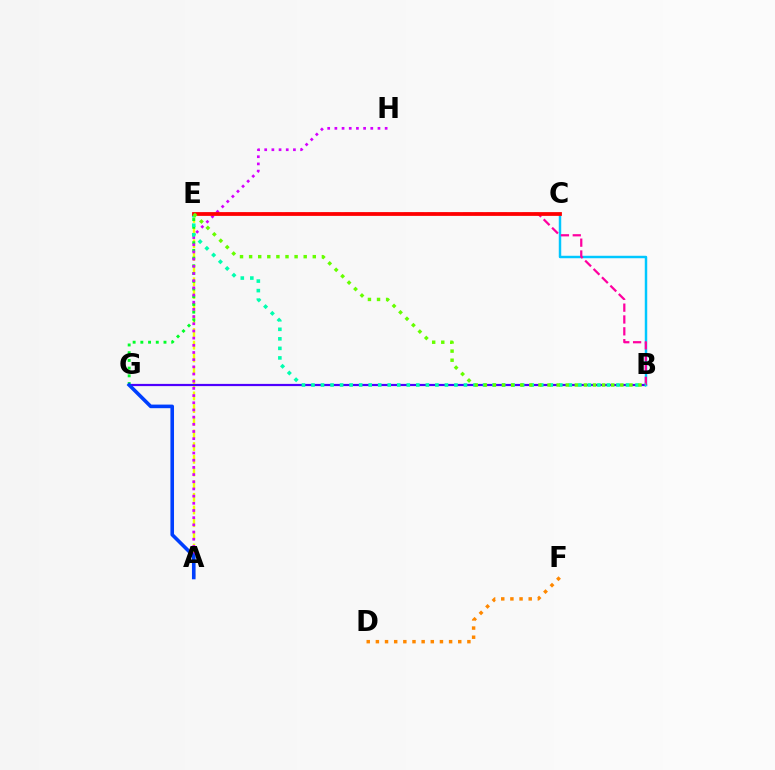{('A', 'E'): [{'color': '#eeff00', 'line_style': 'dashed', 'thickness': 1.72}], ('E', 'G'): [{'color': '#00ff27', 'line_style': 'dotted', 'thickness': 2.1}], ('B', 'G'): [{'color': '#4f00ff', 'line_style': 'solid', 'thickness': 1.59}], ('B', 'C'): [{'color': '#00c7ff', 'line_style': 'solid', 'thickness': 1.78}], ('B', 'E'): [{'color': '#ff00a0', 'line_style': 'dashed', 'thickness': 1.61}, {'color': '#00ffaf', 'line_style': 'dotted', 'thickness': 2.59}, {'color': '#66ff00', 'line_style': 'dotted', 'thickness': 2.47}], ('A', 'H'): [{'color': '#d600ff', 'line_style': 'dotted', 'thickness': 1.95}], ('D', 'F'): [{'color': '#ff8800', 'line_style': 'dotted', 'thickness': 2.49}], ('C', 'E'): [{'color': '#ff0000', 'line_style': 'solid', 'thickness': 2.72}], ('A', 'G'): [{'color': '#003fff', 'line_style': 'solid', 'thickness': 2.59}]}